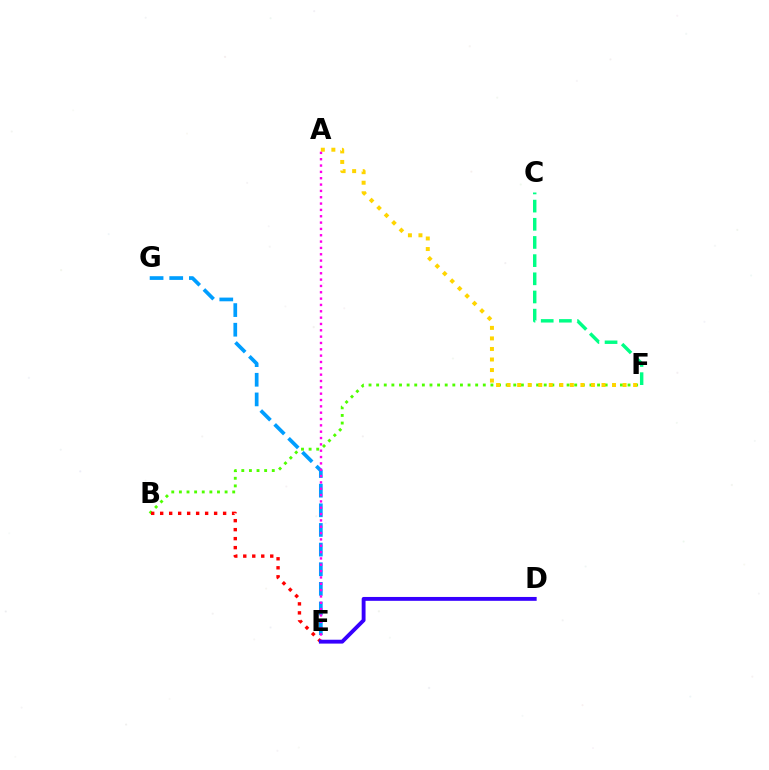{('B', 'F'): [{'color': '#4fff00', 'line_style': 'dotted', 'thickness': 2.07}], ('E', 'G'): [{'color': '#009eff', 'line_style': 'dashed', 'thickness': 2.67}], ('C', 'F'): [{'color': '#00ff86', 'line_style': 'dashed', 'thickness': 2.47}], ('A', 'F'): [{'color': '#ffd500', 'line_style': 'dotted', 'thickness': 2.86}], ('B', 'E'): [{'color': '#ff0000', 'line_style': 'dotted', 'thickness': 2.44}], ('A', 'E'): [{'color': '#ff00ed', 'line_style': 'dotted', 'thickness': 1.72}], ('D', 'E'): [{'color': '#3700ff', 'line_style': 'solid', 'thickness': 2.78}]}